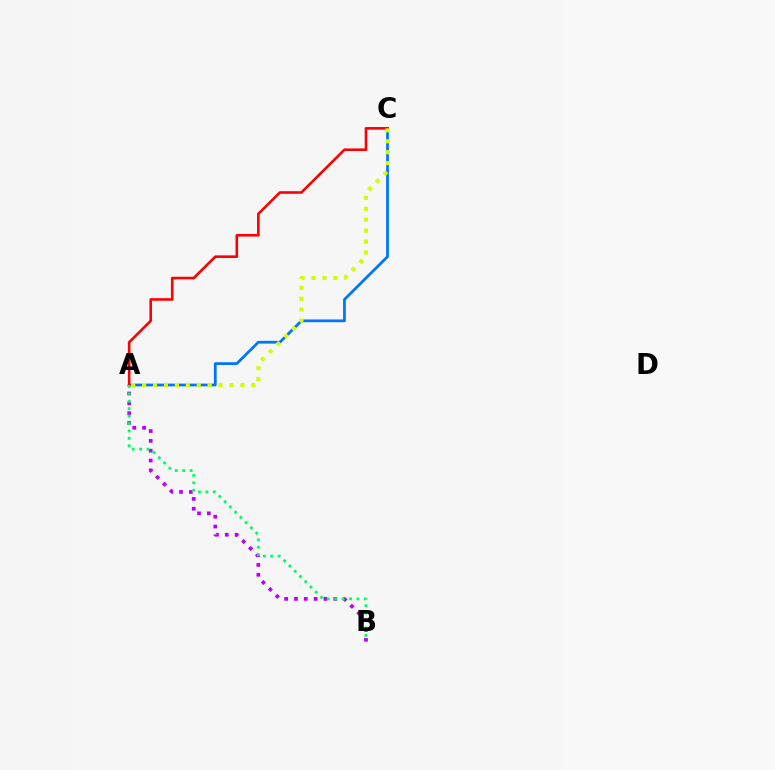{('A', 'C'): [{'color': '#0074ff', 'line_style': 'solid', 'thickness': 1.98}, {'color': '#ff0000', 'line_style': 'solid', 'thickness': 1.87}, {'color': '#d1ff00', 'line_style': 'dotted', 'thickness': 2.97}], ('A', 'B'): [{'color': '#b900ff', 'line_style': 'dotted', 'thickness': 2.67}, {'color': '#00ff5c', 'line_style': 'dotted', 'thickness': 2.02}]}